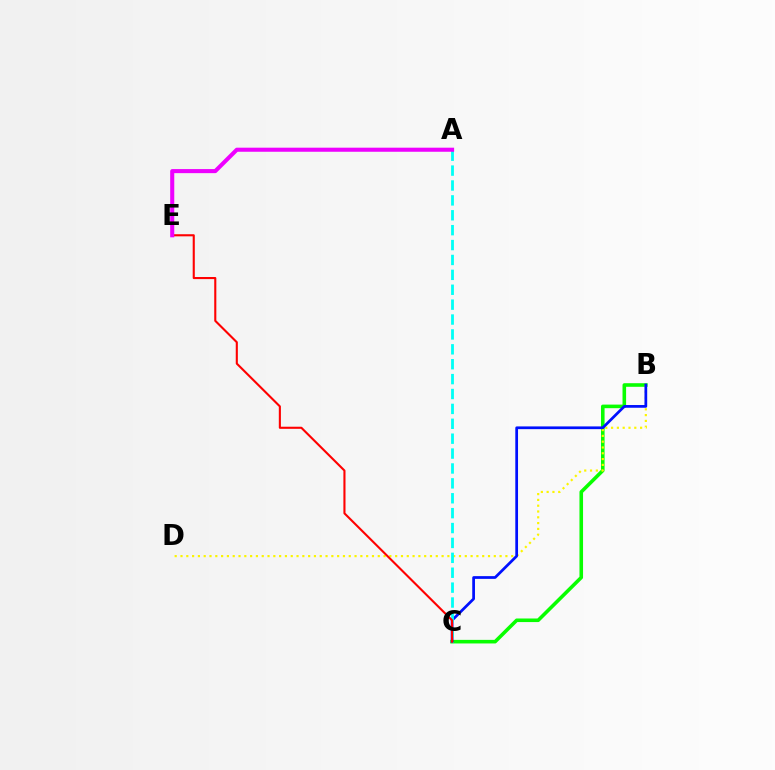{('B', 'C'): [{'color': '#08ff00', 'line_style': 'solid', 'thickness': 2.58}, {'color': '#0010ff', 'line_style': 'solid', 'thickness': 1.97}], ('B', 'D'): [{'color': '#fcf500', 'line_style': 'dotted', 'thickness': 1.58}], ('A', 'C'): [{'color': '#00fff6', 'line_style': 'dashed', 'thickness': 2.02}], ('C', 'E'): [{'color': '#ff0000', 'line_style': 'solid', 'thickness': 1.51}], ('A', 'E'): [{'color': '#ee00ff', 'line_style': 'solid', 'thickness': 2.93}]}